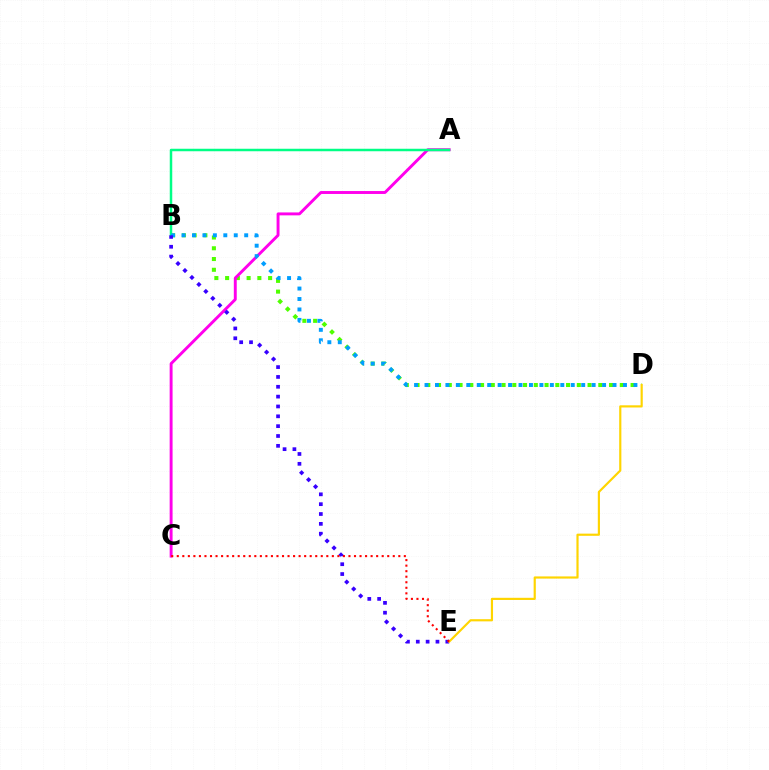{('B', 'D'): [{'color': '#4fff00', 'line_style': 'dotted', 'thickness': 2.92}, {'color': '#009eff', 'line_style': 'dotted', 'thickness': 2.84}], ('A', 'C'): [{'color': '#ff00ed', 'line_style': 'solid', 'thickness': 2.1}], ('A', 'B'): [{'color': '#00ff86', 'line_style': 'solid', 'thickness': 1.8}], ('B', 'E'): [{'color': '#3700ff', 'line_style': 'dotted', 'thickness': 2.67}], ('D', 'E'): [{'color': '#ffd500', 'line_style': 'solid', 'thickness': 1.56}], ('C', 'E'): [{'color': '#ff0000', 'line_style': 'dotted', 'thickness': 1.5}]}